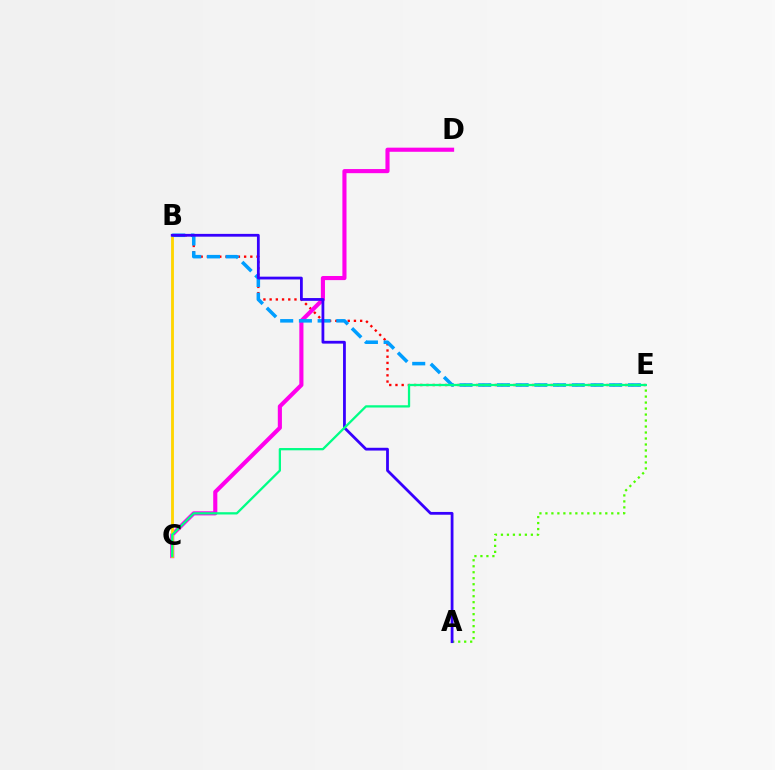{('A', 'E'): [{'color': '#4fff00', 'line_style': 'dotted', 'thickness': 1.63}], ('B', 'E'): [{'color': '#ff0000', 'line_style': 'dotted', 'thickness': 1.69}, {'color': '#009eff', 'line_style': 'dashed', 'thickness': 2.54}], ('C', 'D'): [{'color': '#ff00ed', 'line_style': 'solid', 'thickness': 2.97}], ('B', 'C'): [{'color': '#ffd500', 'line_style': 'solid', 'thickness': 2.05}], ('A', 'B'): [{'color': '#3700ff', 'line_style': 'solid', 'thickness': 2.01}], ('C', 'E'): [{'color': '#00ff86', 'line_style': 'solid', 'thickness': 1.64}]}